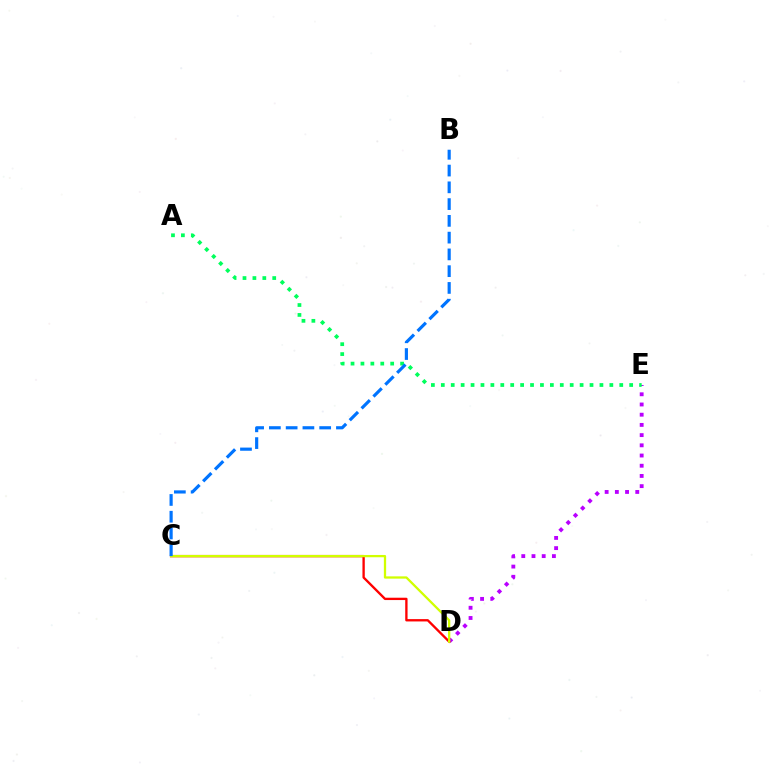{('D', 'E'): [{'color': '#b900ff', 'line_style': 'dotted', 'thickness': 2.77}], ('A', 'E'): [{'color': '#00ff5c', 'line_style': 'dotted', 'thickness': 2.69}], ('C', 'D'): [{'color': '#ff0000', 'line_style': 'solid', 'thickness': 1.68}, {'color': '#d1ff00', 'line_style': 'solid', 'thickness': 1.64}], ('B', 'C'): [{'color': '#0074ff', 'line_style': 'dashed', 'thickness': 2.28}]}